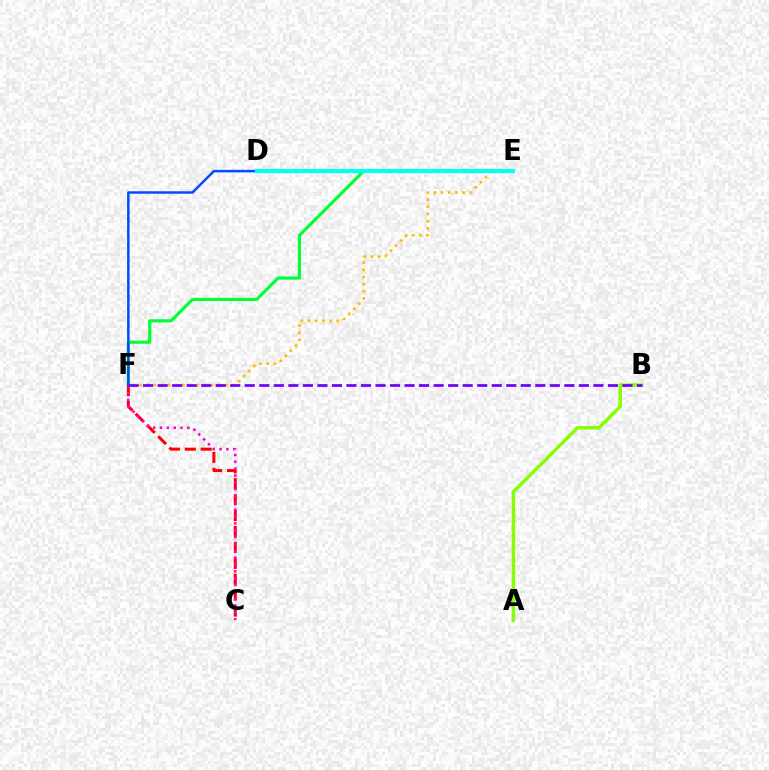{('C', 'F'): [{'color': '#ff0000', 'line_style': 'dashed', 'thickness': 2.16}, {'color': '#ff00cf', 'line_style': 'dotted', 'thickness': 1.86}], ('E', 'F'): [{'color': '#00ff39', 'line_style': 'solid', 'thickness': 2.26}, {'color': '#ffbd00', 'line_style': 'dotted', 'thickness': 1.95}], ('D', 'F'): [{'color': '#004bff', 'line_style': 'solid', 'thickness': 1.78}], ('A', 'B'): [{'color': '#84ff00', 'line_style': 'solid', 'thickness': 2.44}], ('D', 'E'): [{'color': '#00fff6', 'line_style': 'solid', 'thickness': 2.92}], ('B', 'F'): [{'color': '#7200ff', 'line_style': 'dashed', 'thickness': 1.97}]}